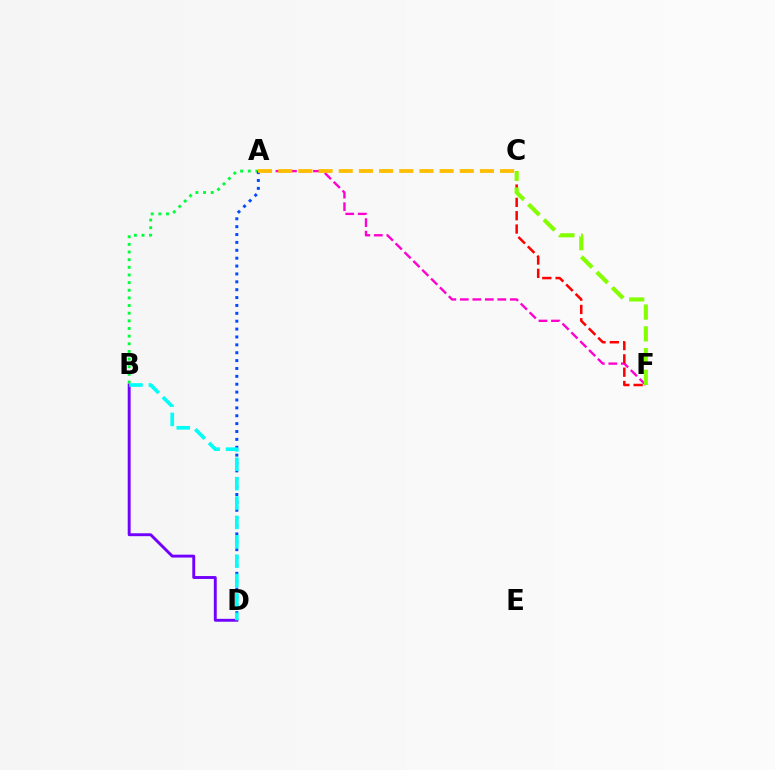{('A', 'F'): [{'color': '#ff00cf', 'line_style': 'dashed', 'thickness': 1.7}], ('C', 'F'): [{'color': '#ff0000', 'line_style': 'dashed', 'thickness': 1.81}, {'color': '#84ff00', 'line_style': 'dashed', 'thickness': 2.96}], ('A', 'B'): [{'color': '#00ff39', 'line_style': 'dotted', 'thickness': 2.08}], ('A', 'D'): [{'color': '#004bff', 'line_style': 'dotted', 'thickness': 2.14}], ('B', 'D'): [{'color': '#7200ff', 'line_style': 'solid', 'thickness': 2.09}, {'color': '#00fff6', 'line_style': 'dashed', 'thickness': 2.63}], ('A', 'C'): [{'color': '#ffbd00', 'line_style': 'dashed', 'thickness': 2.74}]}